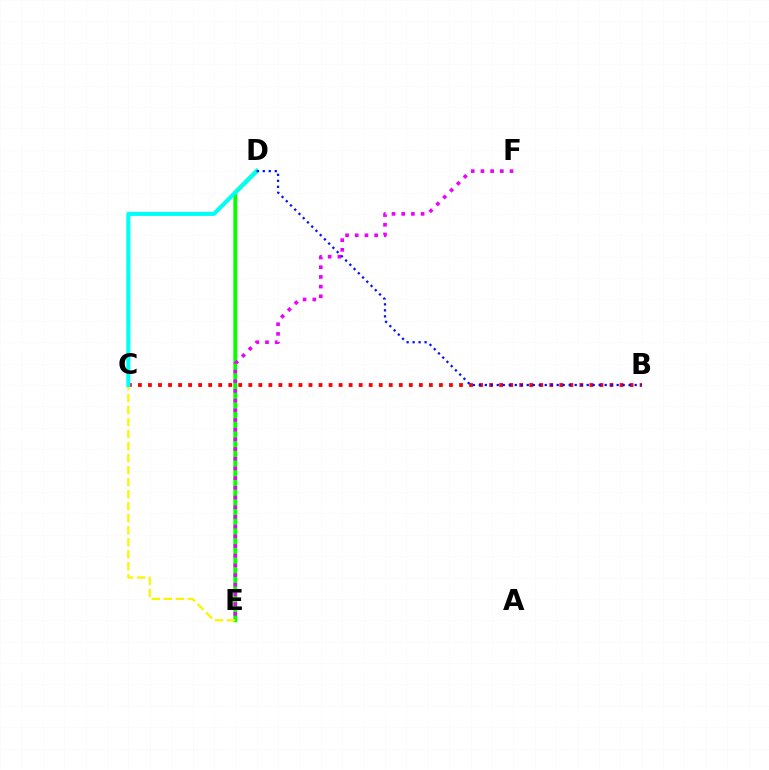{('B', 'C'): [{'color': '#ff0000', 'line_style': 'dotted', 'thickness': 2.73}], ('D', 'E'): [{'color': '#08ff00', 'line_style': 'solid', 'thickness': 2.82}], ('C', 'E'): [{'color': '#fcf500', 'line_style': 'dashed', 'thickness': 1.63}], ('C', 'D'): [{'color': '#00fff6', 'line_style': 'solid', 'thickness': 2.94}], ('E', 'F'): [{'color': '#ee00ff', 'line_style': 'dotted', 'thickness': 2.63}], ('B', 'D'): [{'color': '#0010ff', 'line_style': 'dotted', 'thickness': 1.63}]}